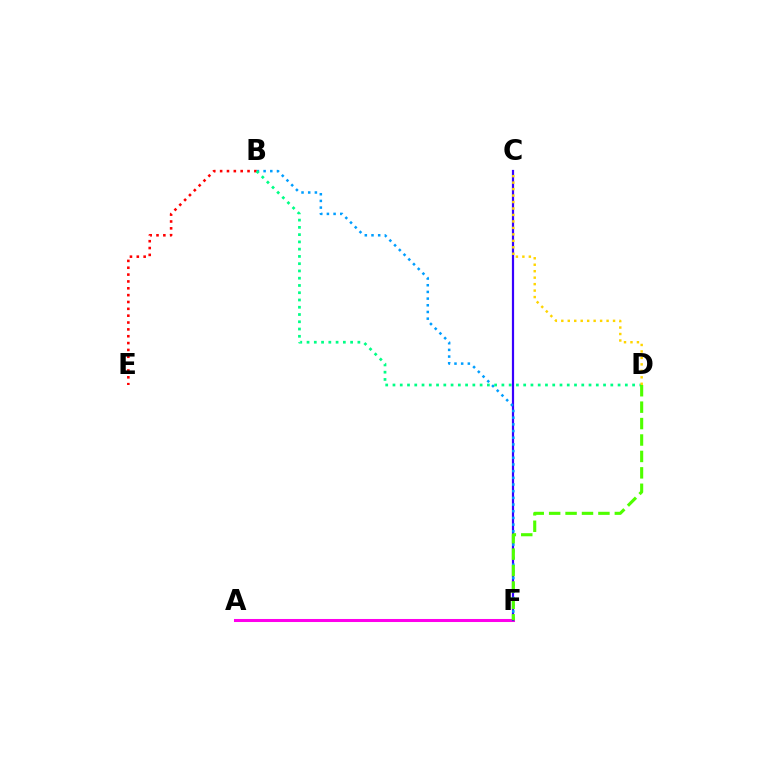{('A', 'F'): [{'color': '#ff00ed', 'line_style': 'solid', 'thickness': 2.19}], ('C', 'F'): [{'color': '#3700ff', 'line_style': 'solid', 'thickness': 1.59}], ('B', 'F'): [{'color': '#009eff', 'line_style': 'dotted', 'thickness': 1.82}], ('B', 'E'): [{'color': '#ff0000', 'line_style': 'dotted', 'thickness': 1.86}], ('B', 'D'): [{'color': '#00ff86', 'line_style': 'dotted', 'thickness': 1.97}], ('D', 'F'): [{'color': '#4fff00', 'line_style': 'dashed', 'thickness': 2.23}], ('C', 'D'): [{'color': '#ffd500', 'line_style': 'dotted', 'thickness': 1.76}]}